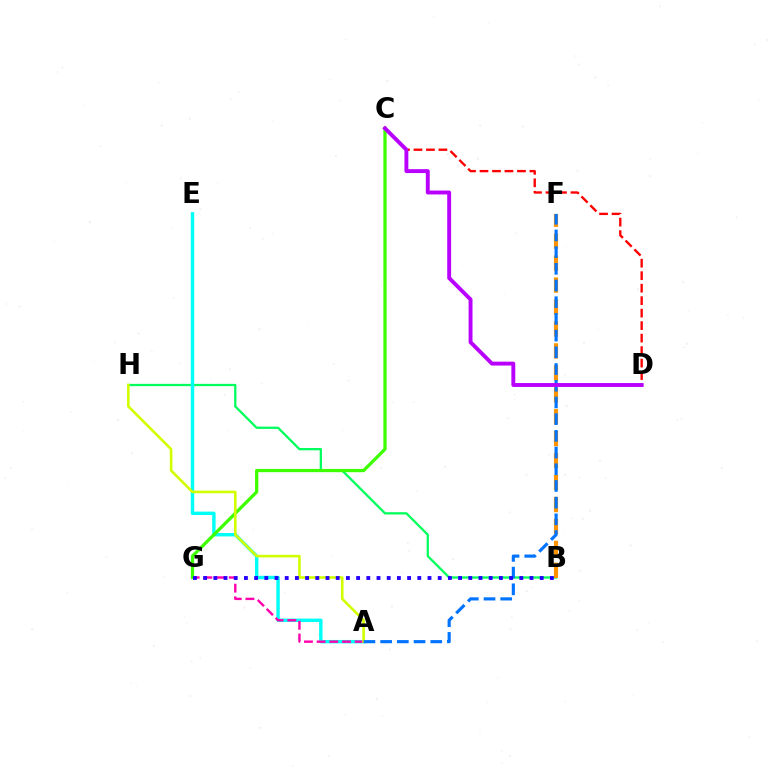{('B', 'H'): [{'color': '#00ff5c', 'line_style': 'solid', 'thickness': 1.64}], ('B', 'F'): [{'color': '#ff9400', 'line_style': 'dashed', 'thickness': 2.98}], ('A', 'E'): [{'color': '#00fff6', 'line_style': 'solid', 'thickness': 2.46}], ('A', 'G'): [{'color': '#ff00ac', 'line_style': 'dashed', 'thickness': 1.72}], ('C', 'G'): [{'color': '#3dff00', 'line_style': 'solid', 'thickness': 2.34}], ('A', 'H'): [{'color': '#d1ff00', 'line_style': 'solid', 'thickness': 1.88}], ('C', 'D'): [{'color': '#ff0000', 'line_style': 'dashed', 'thickness': 1.7}, {'color': '#b900ff', 'line_style': 'solid', 'thickness': 2.81}], ('A', 'F'): [{'color': '#0074ff', 'line_style': 'dashed', 'thickness': 2.27}], ('B', 'G'): [{'color': '#2500ff', 'line_style': 'dotted', 'thickness': 2.77}]}